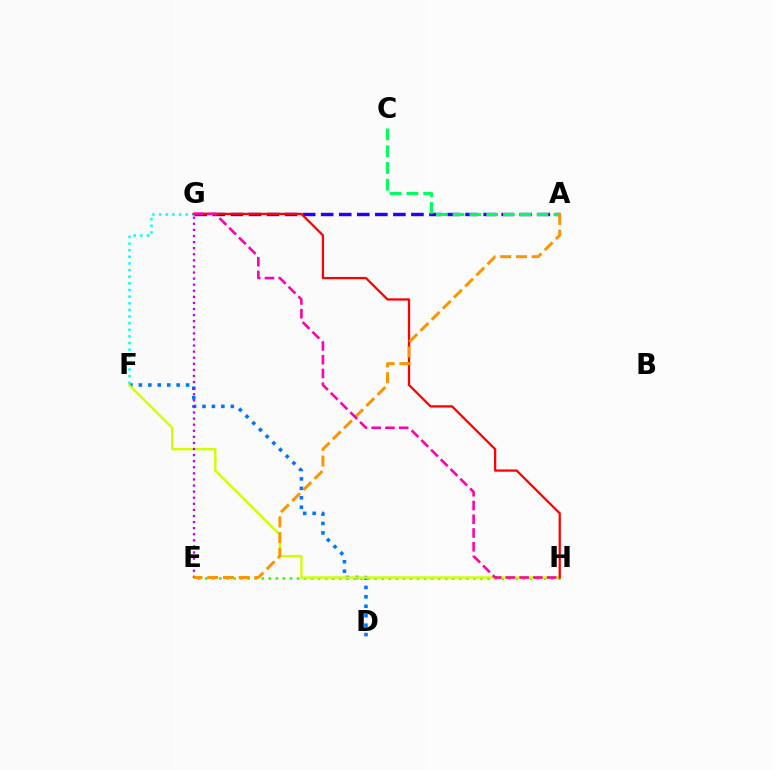{('D', 'F'): [{'color': '#0074ff', 'line_style': 'dotted', 'thickness': 2.57}], ('A', 'G'): [{'color': '#2500ff', 'line_style': 'dashed', 'thickness': 2.45}], ('A', 'C'): [{'color': '#00ff5c', 'line_style': 'dashed', 'thickness': 2.28}], ('E', 'H'): [{'color': '#3dff00', 'line_style': 'dotted', 'thickness': 1.92}], ('F', 'H'): [{'color': '#d1ff00', 'line_style': 'solid', 'thickness': 1.73}], ('F', 'G'): [{'color': '#00fff6', 'line_style': 'dotted', 'thickness': 1.8}], ('E', 'G'): [{'color': '#b900ff', 'line_style': 'dotted', 'thickness': 1.65}], ('G', 'H'): [{'color': '#ff0000', 'line_style': 'solid', 'thickness': 1.63}, {'color': '#ff00ac', 'line_style': 'dashed', 'thickness': 1.87}], ('A', 'E'): [{'color': '#ff9400', 'line_style': 'dashed', 'thickness': 2.14}]}